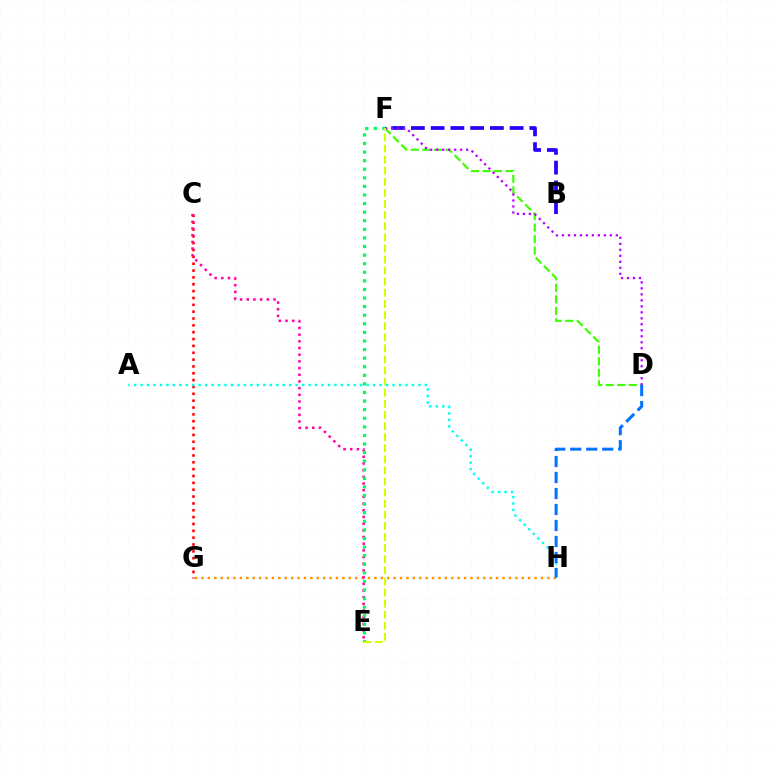{('C', 'G'): [{'color': '#ff0000', 'line_style': 'dotted', 'thickness': 1.86}], ('G', 'H'): [{'color': '#ff9400', 'line_style': 'dotted', 'thickness': 1.74}], ('B', 'F'): [{'color': '#2500ff', 'line_style': 'dashed', 'thickness': 2.68}], ('A', 'H'): [{'color': '#00fff6', 'line_style': 'dotted', 'thickness': 1.76}], ('C', 'E'): [{'color': '#ff00ac', 'line_style': 'dotted', 'thickness': 1.82}], ('D', 'F'): [{'color': '#3dff00', 'line_style': 'dashed', 'thickness': 1.57}, {'color': '#b900ff', 'line_style': 'dotted', 'thickness': 1.63}], ('E', 'F'): [{'color': '#00ff5c', 'line_style': 'dotted', 'thickness': 2.33}, {'color': '#d1ff00', 'line_style': 'dashed', 'thickness': 1.51}], ('D', 'H'): [{'color': '#0074ff', 'line_style': 'dashed', 'thickness': 2.17}]}